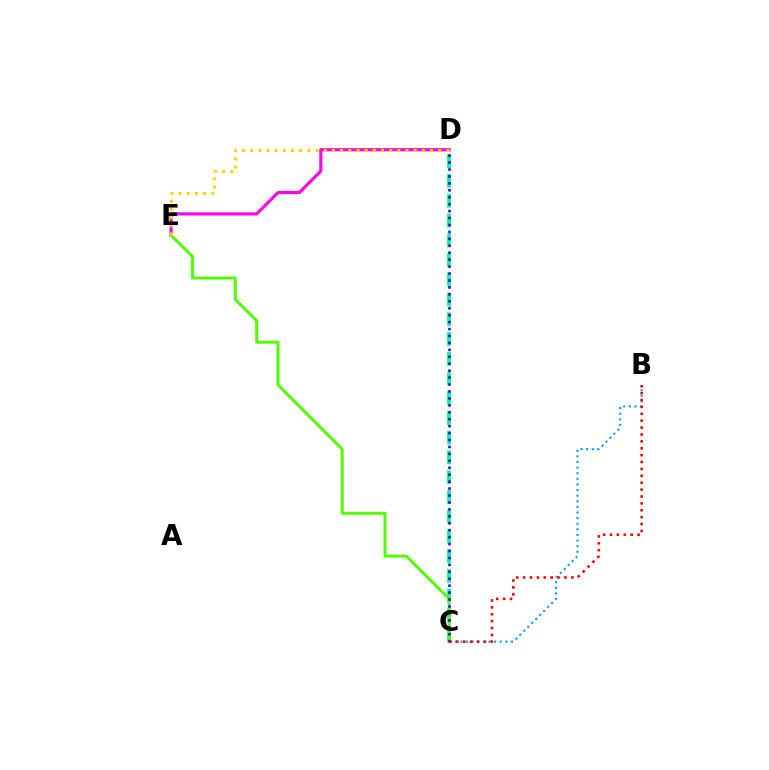{('B', 'C'): [{'color': '#009eff', 'line_style': 'dotted', 'thickness': 1.52}, {'color': '#ff0000', 'line_style': 'dotted', 'thickness': 1.87}], ('C', 'D'): [{'color': '#00ff86', 'line_style': 'dashed', 'thickness': 2.68}, {'color': '#3700ff', 'line_style': 'dotted', 'thickness': 1.88}], ('D', 'E'): [{'color': '#ff00ed', 'line_style': 'solid', 'thickness': 2.26}, {'color': '#ffd500', 'line_style': 'dotted', 'thickness': 2.22}], ('C', 'E'): [{'color': '#4fff00', 'line_style': 'solid', 'thickness': 2.13}]}